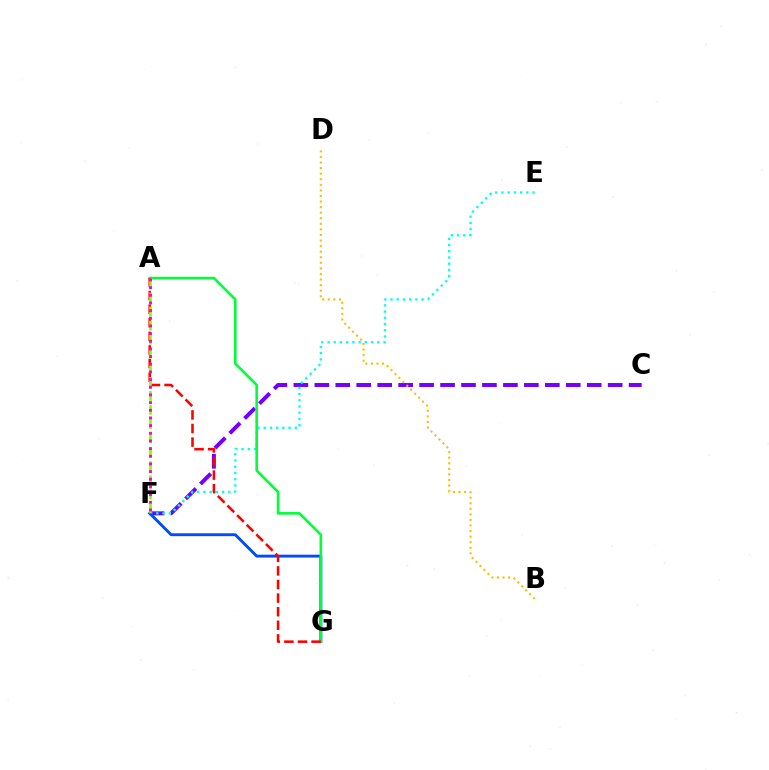{('C', 'F'): [{'color': '#7200ff', 'line_style': 'dashed', 'thickness': 2.85}], ('E', 'F'): [{'color': '#00fff6', 'line_style': 'dotted', 'thickness': 1.69}], ('B', 'D'): [{'color': '#ffbd00', 'line_style': 'dotted', 'thickness': 1.51}], ('F', 'G'): [{'color': '#004bff', 'line_style': 'solid', 'thickness': 2.07}], ('A', 'G'): [{'color': '#00ff39', 'line_style': 'solid', 'thickness': 1.88}, {'color': '#ff0000', 'line_style': 'dashed', 'thickness': 1.85}], ('A', 'F'): [{'color': '#84ff00', 'line_style': 'dashed', 'thickness': 1.91}, {'color': '#ff00cf', 'line_style': 'dotted', 'thickness': 2.08}]}